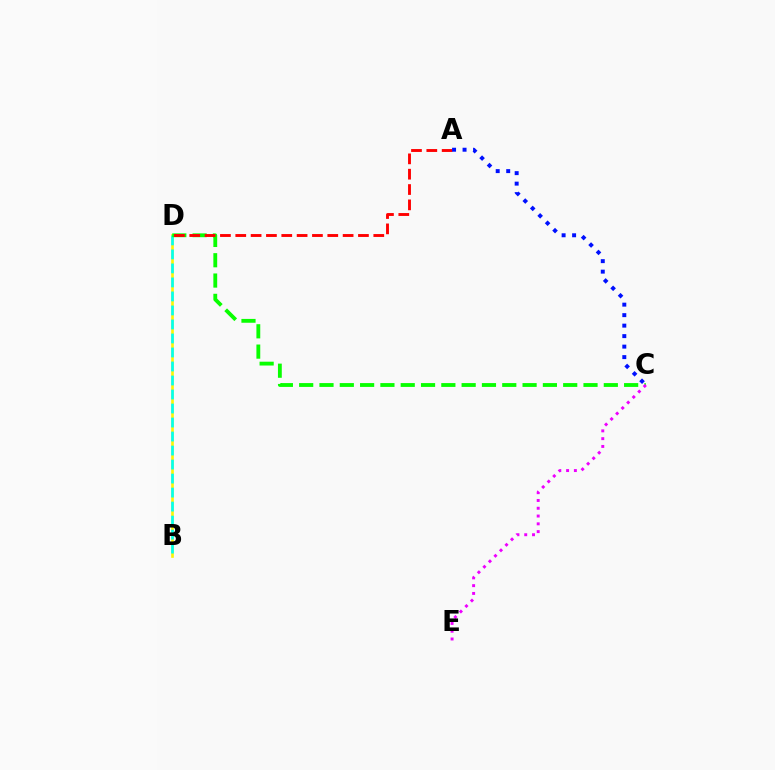{('B', 'D'): [{'color': '#fcf500', 'line_style': 'solid', 'thickness': 1.89}, {'color': '#00fff6', 'line_style': 'dashed', 'thickness': 1.9}], ('C', 'D'): [{'color': '#08ff00', 'line_style': 'dashed', 'thickness': 2.76}], ('A', 'D'): [{'color': '#ff0000', 'line_style': 'dashed', 'thickness': 2.08}], ('C', 'E'): [{'color': '#ee00ff', 'line_style': 'dotted', 'thickness': 2.12}], ('A', 'C'): [{'color': '#0010ff', 'line_style': 'dotted', 'thickness': 2.85}]}